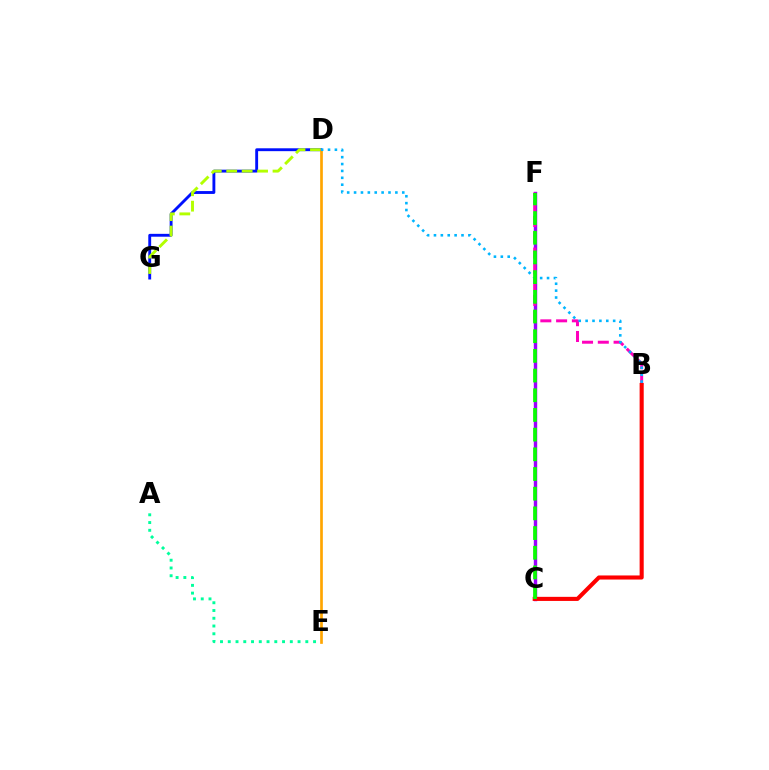{('D', 'G'): [{'color': '#0010ff', 'line_style': 'solid', 'thickness': 2.07}, {'color': '#b3ff00', 'line_style': 'dashed', 'thickness': 2.1}], ('C', 'F'): [{'color': '#9b00ff', 'line_style': 'solid', 'thickness': 2.45}, {'color': '#08ff00', 'line_style': 'dashed', 'thickness': 2.67}], ('A', 'E'): [{'color': '#00ff9d', 'line_style': 'dotted', 'thickness': 2.11}], ('B', 'F'): [{'color': '#ff00bd', 'line_style': 'dashed', 'thickness': 2.14}], ('D', 'E'): [{'color': '#ffa500', 'line_style': 'solid', 'thickness': 1.94}], ('B', 'C'): [{'color': '#ff0000', 'line_style': 'solid', 'thickness': 2.94}], ('B', 'D'): [{'color': '#00b5ff', 'line_style': 'dotted', 'thickness': 1.87}]}